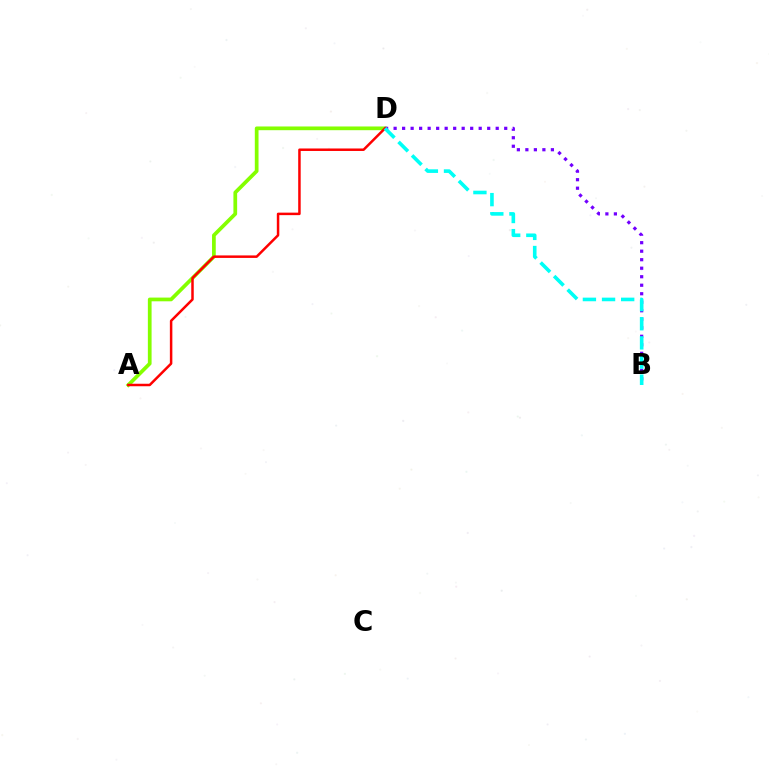{('A', 'D'): [{'color': '#84ff00', 'line_style': 'solid', 'thickness': 2.68}, {'color': '#ff0000', 'line_style': 'solid', 'thickness': 1.8}], ('B', 'D'): [{'color': '#7200ff', 'line_style': 'dotted', 'thickness': 2.31}, {'color': '#00fff6', 'line_style': 'dashed', 'thickness': 2.6}]}